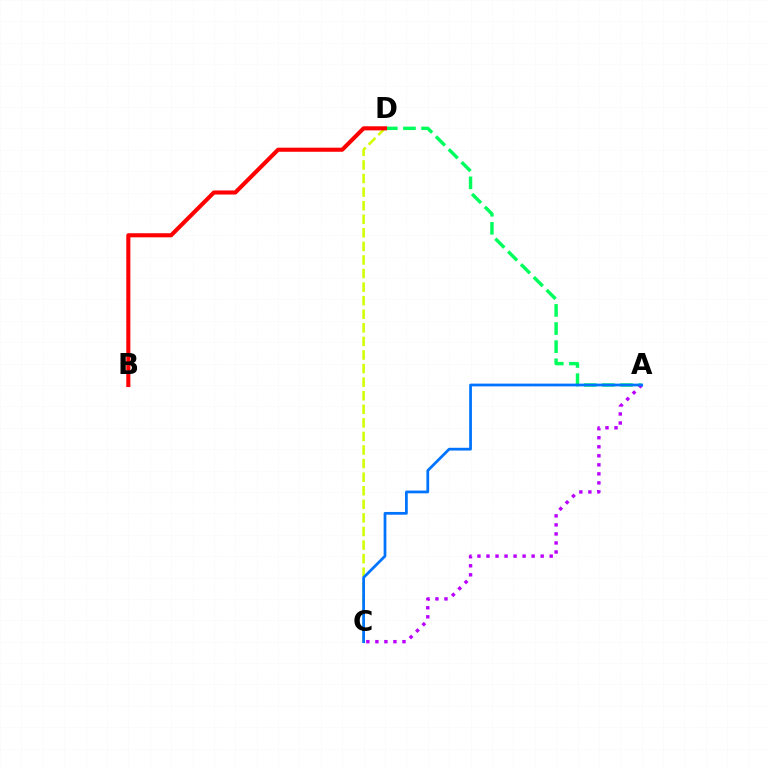{('A', 'D'): [{'color': '#00ff5c', 'line_style': 'dashed', 'thickness': 2.46}], ('C', 'D'): [{'color': '#d1ff00', 'line_style': 'dashed', 'thickness': 1.84}], ('A', 'C'): [{'color': '#b900ff', 'line_style': 'dotted', 'thickness': 2.45}, {'color': '#0074ff', 'line_style': 'solid', 'thickness': 1.98}], ('B', 'D'): [{'color': '#ff0000', 'line_style': 'solid', 'thickness': 2.94}]}